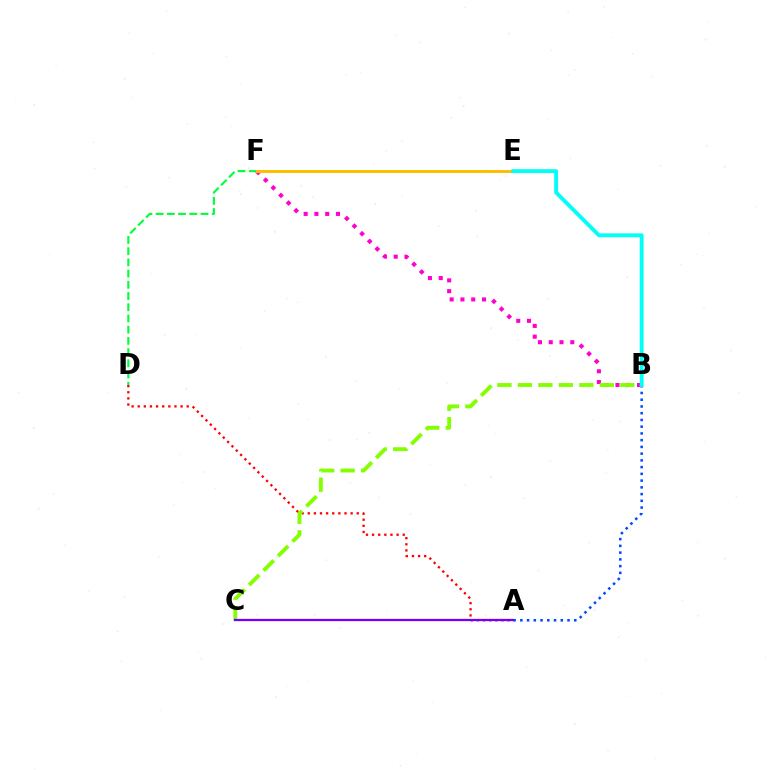{('B', 'F'): [{'color': '#ff00cf', 'line_style': 'dotted', 'thickness': 2.93}], ('D', 'F'): [{'color': '#00ff39', 'line_style': 'dashed', 'thickness': 1.52}], ('A', 'D'): [{'color': '#ff0000', 'line_style': 'dotted', 'thickness': 1.66}], ('E', 'F'): [{'color': '#ffbd00', 'line_style': 'solid', 'thickness': 2.14}], ('B', 'C'): [{'color': '#84ff00', 'line_style': 'dashed', 'thickness': 2.78}], ('A', 'B'): [{'color': '#004bff', 'line_style': 'dotted', 'thickness': 1.83}], ('A', 'C'): [{'color': '#7200ff', 'line_style': 'solid', 'thickness': 1.63}], ('B', 'E'): [{'color': '#00fff6', 'line_style': 'solid', 'thickness': 2.78}]}